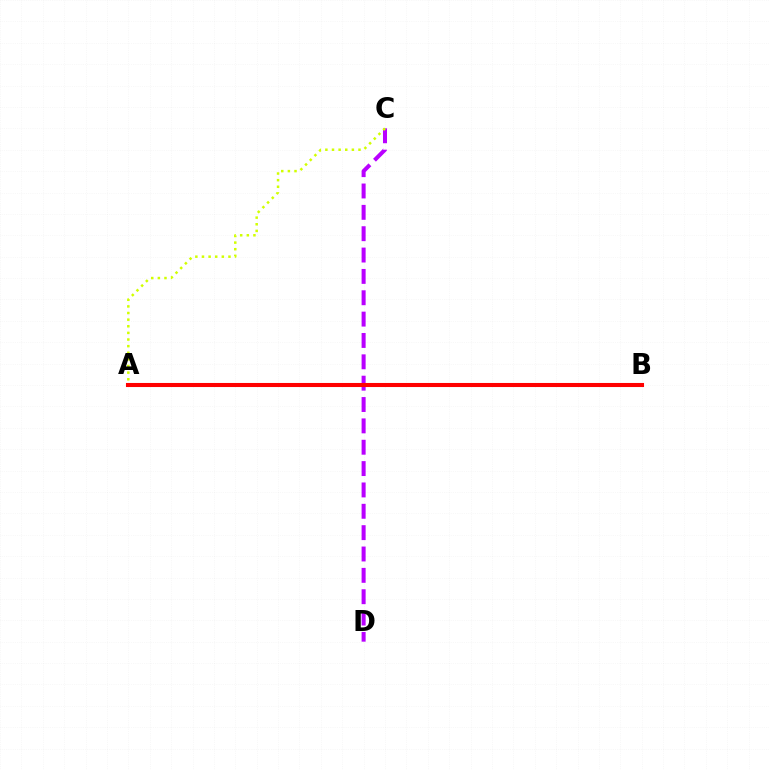{('C', 'D'): [{'color': '#b900ff', 'line_style': 'dashed', 'thickness': 2.9}], ('A', 'B'): [{'color': '#00ff5c', 'line_style': 'dashed', 'thickness': 2.62}, {'color': '#0074ff', 'line_style': 'dashed', 'thickness': 2.08}, {'color': '#ff0000', 'line_style': 'solid', 'thickness': 2.93}], ('A', 'C'): [{'color': '#d1ff00', 'line_style': 'dotted', 'thickness': 1.8}]}